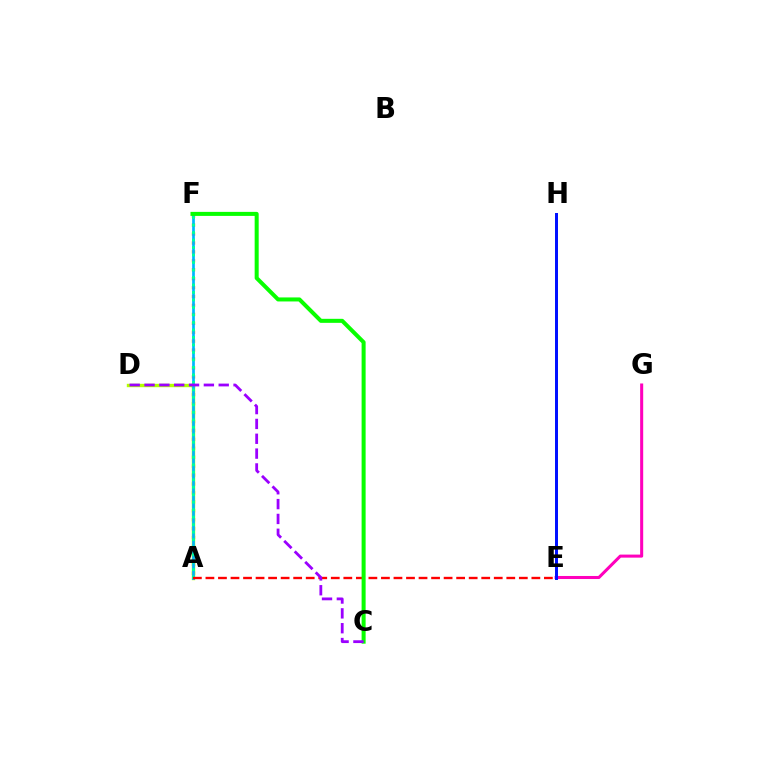{('A', 'F'): [{'color': '#ffa500', 'line_style': 'dotted', 'thickness': 2.43}, {'color': '#00b5ff', 'line_style': 'solid', 'thickness': 1.94}, {'color': '#00ff9d', 'line_style': 'dotted', 'thickness': 2.04}], ('A', 'D'): [{'color': '#b3ff00', 'line_style': 'solid', 'thickness': 2.44}], ('E', 'G'): [{'color': '#ff00bd', 'line_style': 'solid', 'thickness': 2.19}], ('A', 'E'): [{'color': '#ff0000', 'line_style': 'dashed', 'thickness': 1.7}], ('E', 'H'): [{'color': '#0010ff', 'line_style': 'solid', 'thickness': 2.15}], ('C', 'F'): [{'color': '#08ff00', 'line_style': 'solid', 'thickness': 2.9}], ('C', 'D'): [{'color': '#9b00ff', 'line_style': 'dashed', 'thickness': 2.02}]}